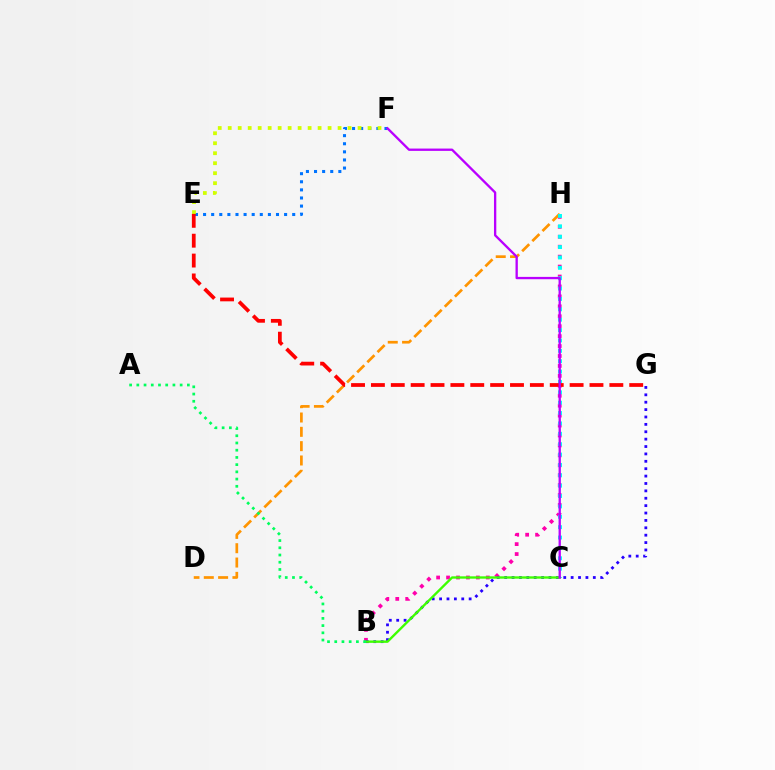{('B', 'H'): [{'color': '#ff00ac', 'line_style': 'dotted', 'thickness': 2.7}], ('D', 'H'): [{'color': '#ff9400', 'line_style': 'dashed', 'thickness': 1.95}], ('E', 'F'): [{'color': '#0074ff', 'line_style': 'dotted', 'thickness': 2.2}, {'color': '#d1ff00', 'line_style': 'dotted', 'thickness': 2.71}], ('B', 'G'): [{'color': '#2500ff', 'line_style': 'dotted', 'thickness': 2.01}], ('C', 'H'): [{'color': '#00fff6', 'line_style': 'dotted', 'thickness': 2.82}], ('B', 'C'): [{'color': '#3dff00', 'line_style': 'solid', 'thickness': 1.71}], ('E', 'G'): [{'color': '#ff0000', 'line_style': 'dashed', 'thickness': 2.7}], ('C', 'F'): [{'color': '#b900ff', 'line_style': 'solid', 'thickness': 1.67}], ('A', 'B'): [{'color': '#00ff5c', 'line_style': 'dotted', 'thickness': 1.96}]}